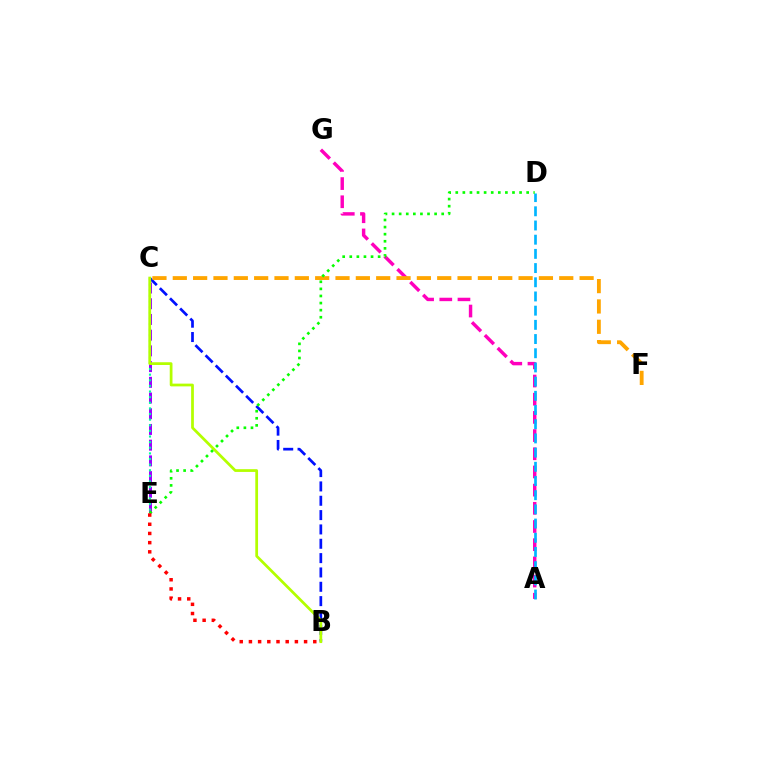{('C', 'E'): [{'color': '#9b00ff', 'line_style': 'dashed', 'thickness': 2.13}, {'color': '#00ff9d', 'line_style': 'dotted', 'thickness': 1.53}], ('B', 'C'): [{'color': '#0010ff', 'line_style': 'dashed', 'thickness': 1.95}, {'color': '#b3ff00', 'line_style': 'solid', 'thickness': 1.98}], ('A', 'G'): [{'color': '#ff00bd', 'line_style': 'dashed', 'thickness': 2.47}], ('C', 'F'): [{'color': '#ffa500', 'line_style': 'dashed', 'thickness': 2.76}], ('A', 'D'): [{'color': '#00b5ff', 'line_style': 'dashed', 'thickness': 1.93}], ('D', 'E'): [{'color': '#08ff00', 'line_style': 'dotted', 'thickness': 1.93}], ('B', 'E'): [{'color': '#ff0000', 'line_style': 'dotted', 'thickness': 2.5}]}